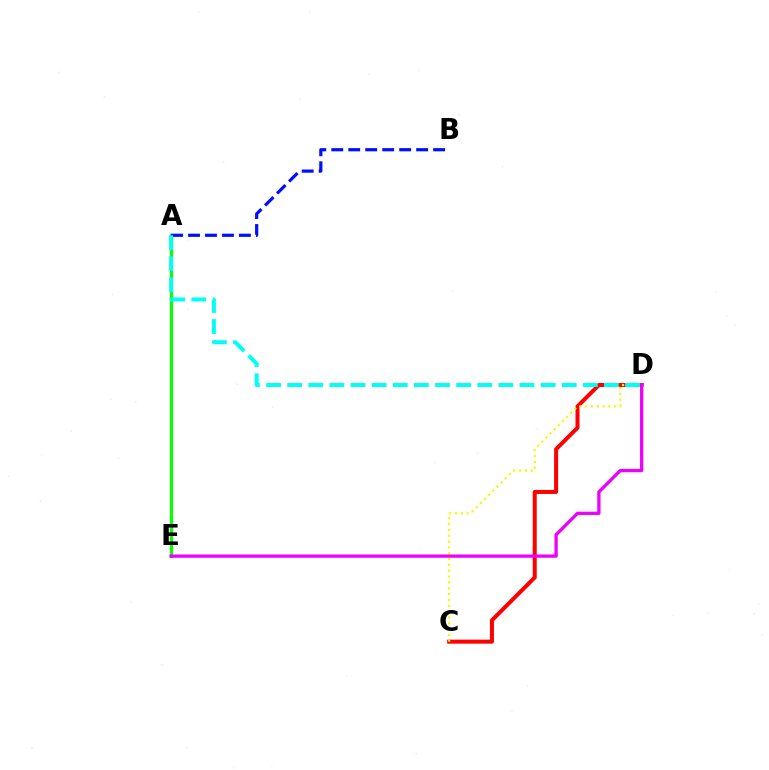{('C', 'D'): [{'color': '#ff0000', 'line_style': 'solid', 'thickness': 2.88}, {'color': '#fcf500', 'line_style': 'dotted', 'thickness': 1.59}], ('A', 'E'): [{'color': '#08ff00', 'line_style': 'solid', 'thickness': 2.3}], ('D', 'E'): [{'color': '#ee00ff', 'line_style': 'solid', 'thickness': 2.37}], ('A', 'B'): [{'color': '#0010ff', 'line_style': 'dashed', 'thickness': 2.31}], ('A', 'D'): [{'color': '#00fff6', 'line_style': 'dashed', 'thickness': 2.87}]}